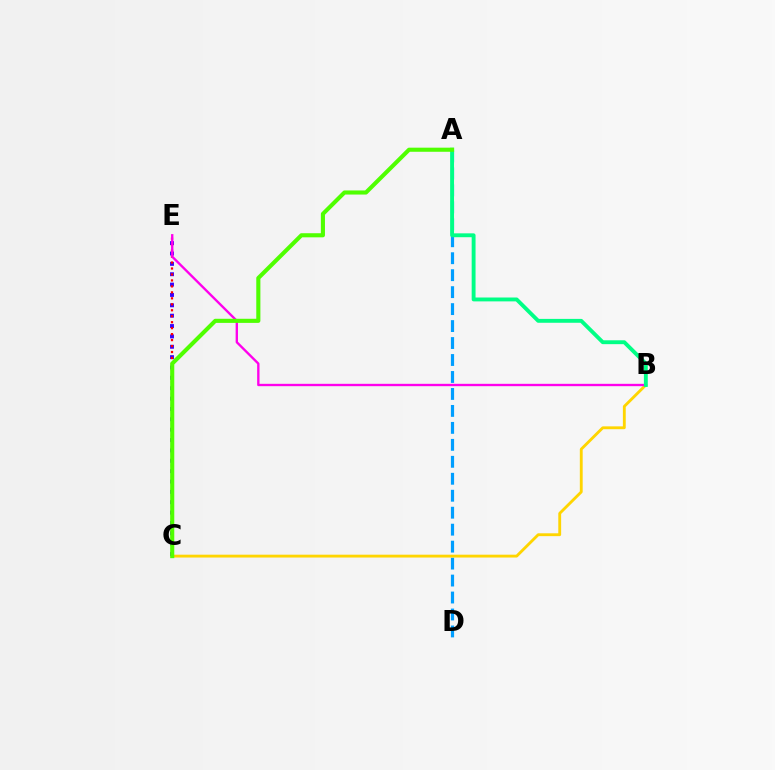{('A', 'D'): [{'color': '#009eff', 'line_style': 'dashed', 'thickness': 2.3}], ('C', 'E'): [{'color': '#3700ff', 'line_style': 'dotted', 'thickness': 2.82}, {'color': '#ff0000', 'line_style': 'dotted', 'thickness': 1.62}], ('B', 'C'): [{'color': '#ffd500', 'line_style': 'solid', 'thickness': 2.05}], ('B', 'E'): [{'color': '#ff00ed', 'line_style': 'solid', 'thickness': 1.69}], ('A', 'B'): [{'color': '#00ff86', 'line_style': 'solid', 'thickness': 2.79}], ('A', 'C'): [{'color': '#4fff00', 'line_style': 'solid', 'thickness': 2.95}]}